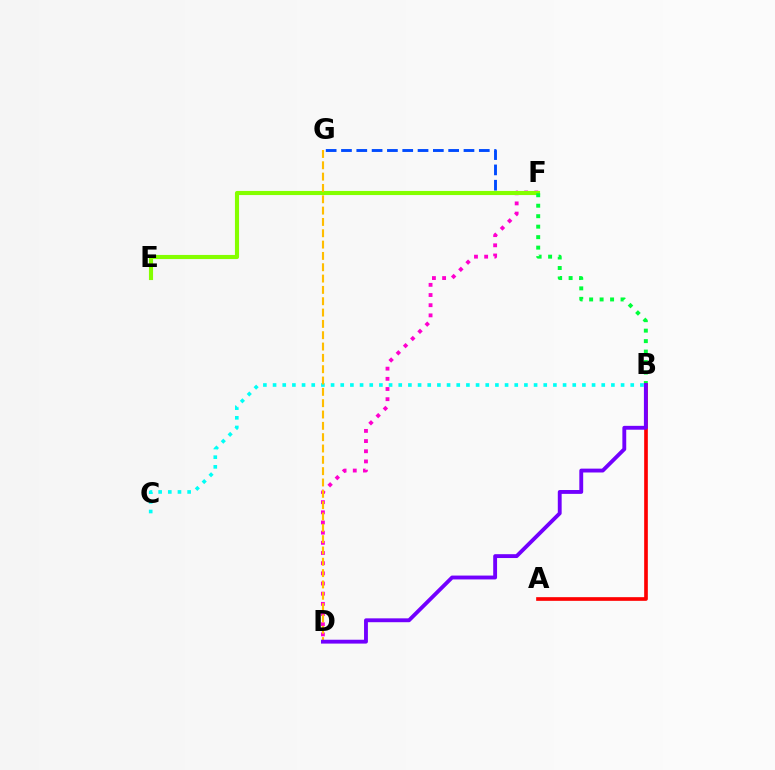{('D', 'F'): [{'color': '#ff00cf', 'line_style': 'dotted', 'thickness': 2.76}], ('F', 'G'): [{'color': '#004bff', 'line_style': 'dashed', 'thickness': 2.08}], ('E', 'F'): [{'color': '#84ff00', 'line_style': 'solid', 'thickness': 2.97}], ('B', 'F'): [{'color': '#00ff39', 'line_style': 'dotted', 'thickness': 2.85}], ('A', 'B'): [{'color': '#ff0000', 'line_style': 'solid', 'thickness': 2.64}], ('B', 'C'): [{'color': '#00fff6', 'line_style': 'dotted', 'thickness': 2.63}], ('D', 'G'): [{'color': '#ffbd00', 'line_style': 'dashed', 'thickness': 1.54}], ('B', 'D'): [{'color': '#7200ff', 'line_style': 'solid', 'thickness': 2.78}]}